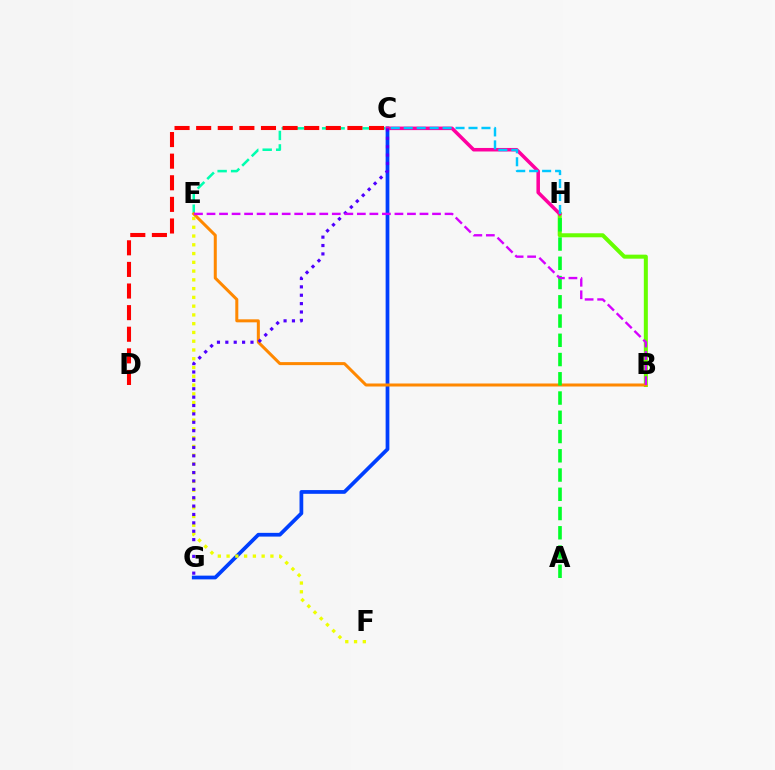{('C', 'E'): [{'color': '#00ffaf', 'line_style': 'dashed', 'thickness': 1.83}], ('B', 'H'): [{'color': '#66ff00', 'line_style': 'solid', 'thickness': 2.89}], ('C', 'G'): [{'color': '#003fff', 'line_style': 'solid', 'thickness': 2.69}, {'color': '#4f00ff', 'line_style': 'dotted', 'thickness': 2.28}], ('C', 'D'): [{'color': '#ff0000', 'line_style': 'dashed', 'thickness': 2.94}], ('C', 'H'): [{'color': '#ff00a0', 'line_style': 'solid', 'thickness': 2.54}, {'color': '#00c7ff', 'line_style': 'dashed', 'thickness': 1.76}], ('B', 'E'): [{'color': '#ff8800', 'line_style': 'solid', 'thickness': 2.17}, {'color': '#d600ff', 'line_style': 'dashed', 'thickness': 1.7}], ('A', 'H'): [{'color': '#00ff27', 'line_style': 'dashed', 'thickness': 2.62}], ('E', 'F'): [{'color': '#eeff00', 'line_style': 'dotted', 'thickness': 2.38}]}